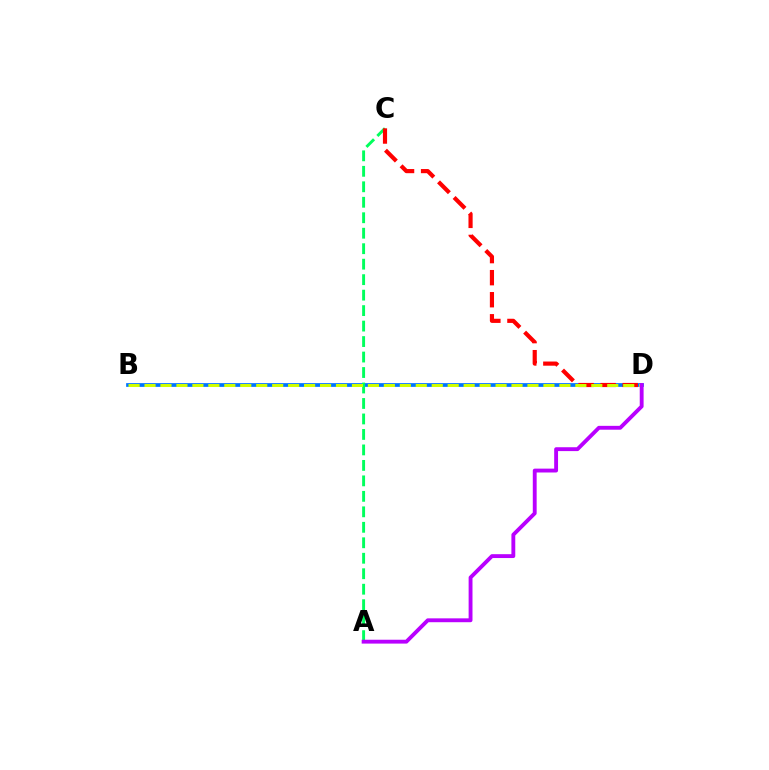{('B', 'D'): [{'color': '#0074ff', 'line_style': 'solid', 'thickness': 2.68}, {'color': '#d1ff00', 'line_style': 'dashed', 'thickness': 2.17}], ('A', 'C'): [{'color': '#00ff5c', 'line_style': 'dashed', 'thickness': 2.1}], ('C', 'D'): [{'color': '#ff0000', 'line_style': 'dashed', 'thickness': 3.0}], ('A', 'D'): [{'color': '#b900ff', 'line_style': 'solid', 'thickness': 2.78}]}